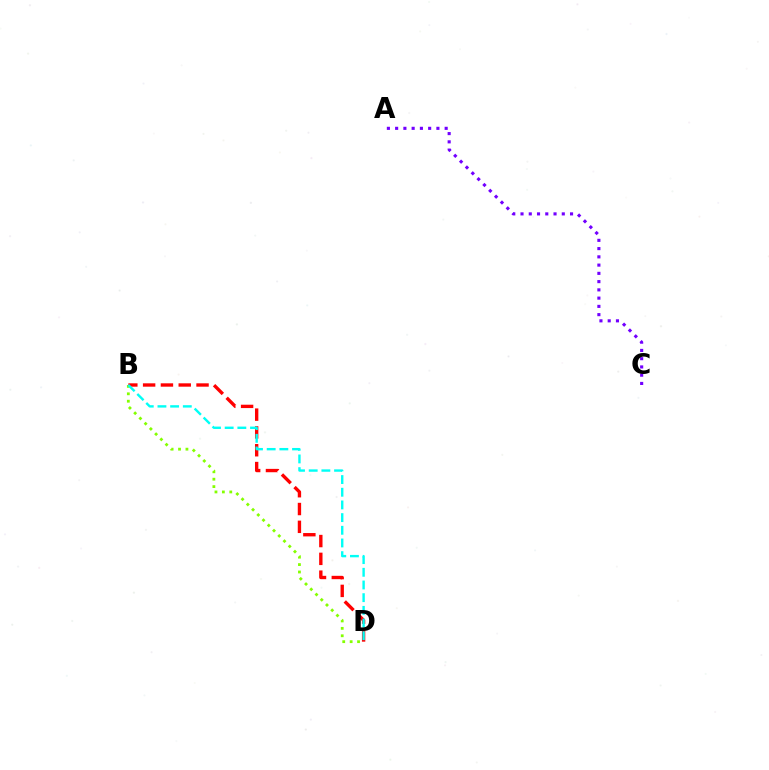{('B', 'D'): [{'color': '#ff0000', 'line_style': 'dashed', 'thickness': 2.42}, {'color': '#84ff00', 'line_style': 'dotted', 'thickness': 2.01}, {'color': '#00fff6', 'line_style': 'dashed', 'thickness': 1.72}], ('A', 'C'): [{'color': '#7200ff', 'line_style': 'dotted', 'thickness': 2.24}]}